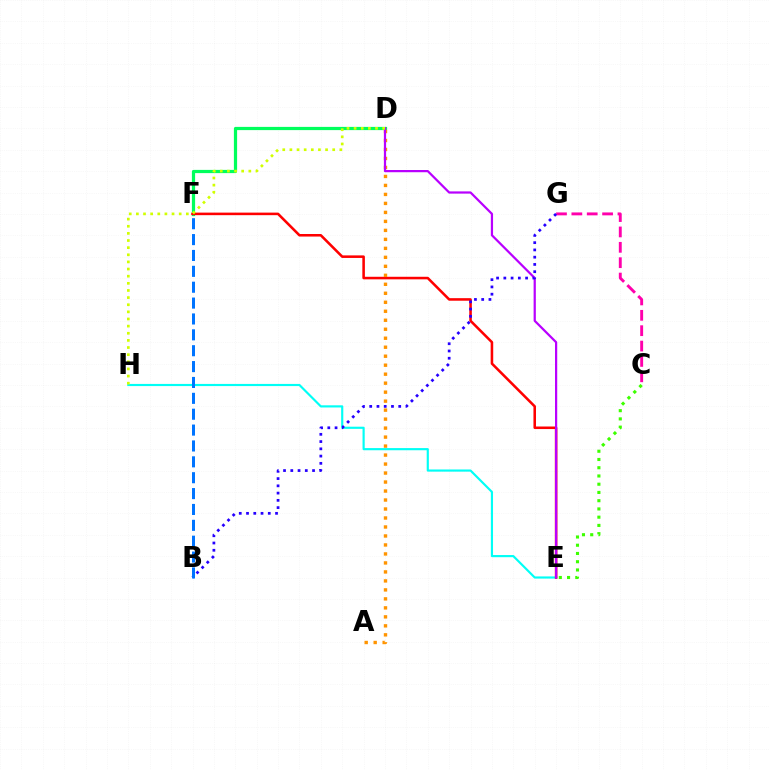{('C', 'E'): [{'color': '#3dff00', 'line_style': 'dotted', 'thickness': 2.24}], ('D', 'F'): [{'color': '#00ff5c', 'line_style': 'solid', 'thickness': 2.32}], ('E', 'H'): [{'color': '#00fff6', 'line_style': 'solid', 'thickness': 1.56}], ('E', 'F'): [{'color': '#ff0000', 'line_style': 'solid', 'thickness': 1.84}], ('C', 'G'): [{'color': '#ff00ac', 'line_style': 'dashed', 'thickness': 2.09}], ('A', 'D'): [{'color': '#ff9400', 'line_style': 'dotted', 'thickness': 2.44}], ('D', 'E'): [{'color': '#b900ff', 'line_style': 'solid', 'thickness': 1.6}], ('B', 'G'): [{'color': '#2500ff', 'line_style': 'dotted', 'thickness': 1.97}], ('D', 'H'): [{'color': '#d1ff00', 'line_style': 'dotted', 'thickness': 1.94}], ('B', 'F'): [{'color': '#0074ff', 'line_style': 'dashed', 'thickness': 2.16}]}